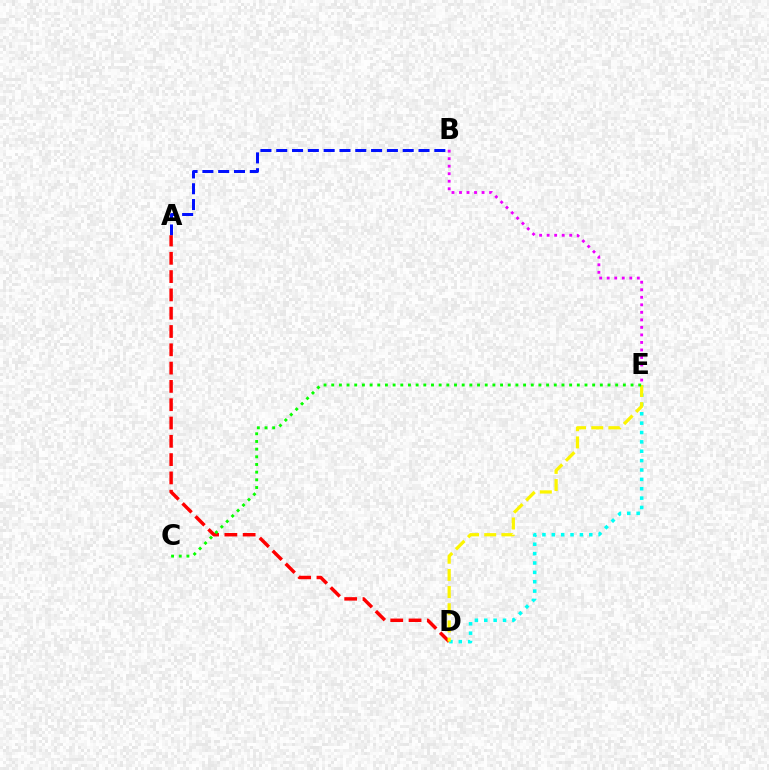{('A', 'B'): [{'color': '#0010ff', 'line_style': 'dashed', 'thickness': 2.15}], ('A', 'D'): [{'color': '#ff0000', 'line_style': 'dashed', 'thickness': 2.49}], ('D', 'E'): [{'color': '#00fff6', 'line_style': 'dotted', 'thickness': 2.55}, {'color': '#fcf500', 'line_style': 'dashed', 'thickness': 2.33}], ('B', 'E'): [{'color': '#ee00ff', 'line_style': 'dotted', 'thickness': 2.04}], ('C', 'E'): [{'color': '#08ff00', 'line_style': 'dotted', 'thickness': 2.09}]}